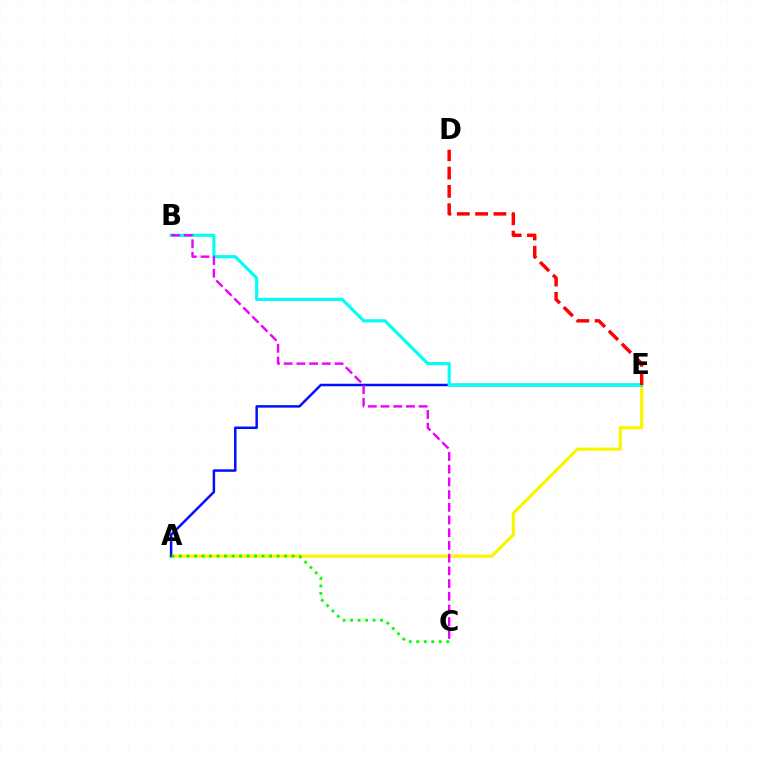{('A', 'E'): [{'color': '#fcf500', 'line_style': 'solid', 'thickness': 2.31}, {'color': '#0010ff', 'line_style': 'solid', 'thickness': 1.79}], ('B', 'E'): [{'color': '#00fff6', 'line_style': 'solid', 'thickness': 2.27}], ('B', 'C'): [{'color': '#ee00ff', 'line_style': 'dashed', 'thickness': 1.73}], ('D', 'E'): [{'color': '#ff0000', 'line_style': 'dashed', 'thickness': 2.49}], ('A', 'C'): [{'color': '#08ff00', 'line_style': 'dotted', 'thickness': 2.04}]}